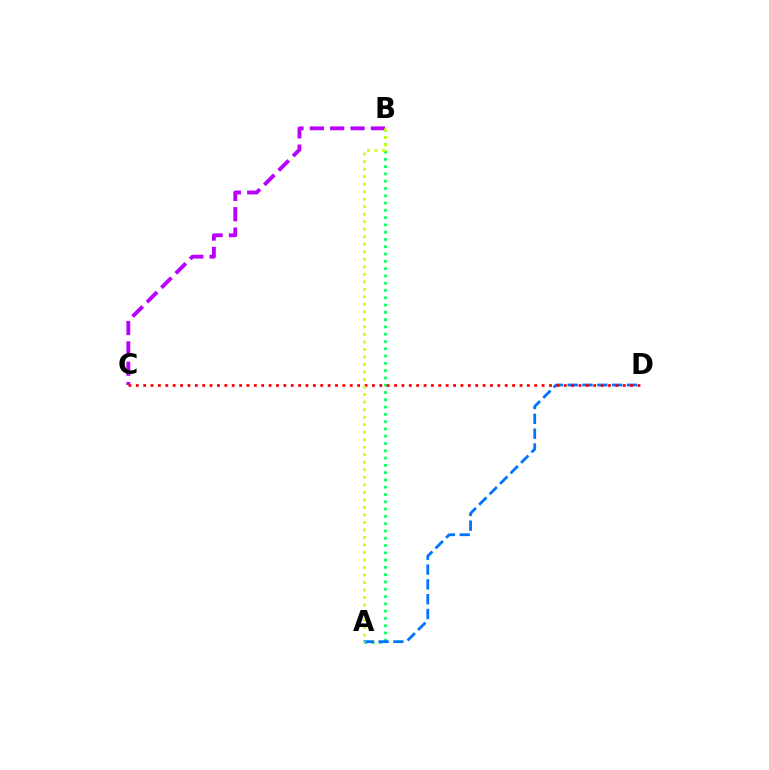{('A', 'B'): [{'color': '#00ff5c', 'line_style': 'dotted', 'thickness': 1.98}, {'color': '#d1ff00', 'line_style': 'dotted', 'thickness': 2.04}], ('A', 'D'): [{'color': '#0074ff', 'line_style': 'dashed', 'thickness': 2.01}], ('B', 'C'): [{'color': '#b900ff', 'line_style': 'dashed', 'thickness': 2.76}], ('C', 'D'): [{'color': '#ff0000', 'line_style': 'dotted', 'thickness': 2.0}]}